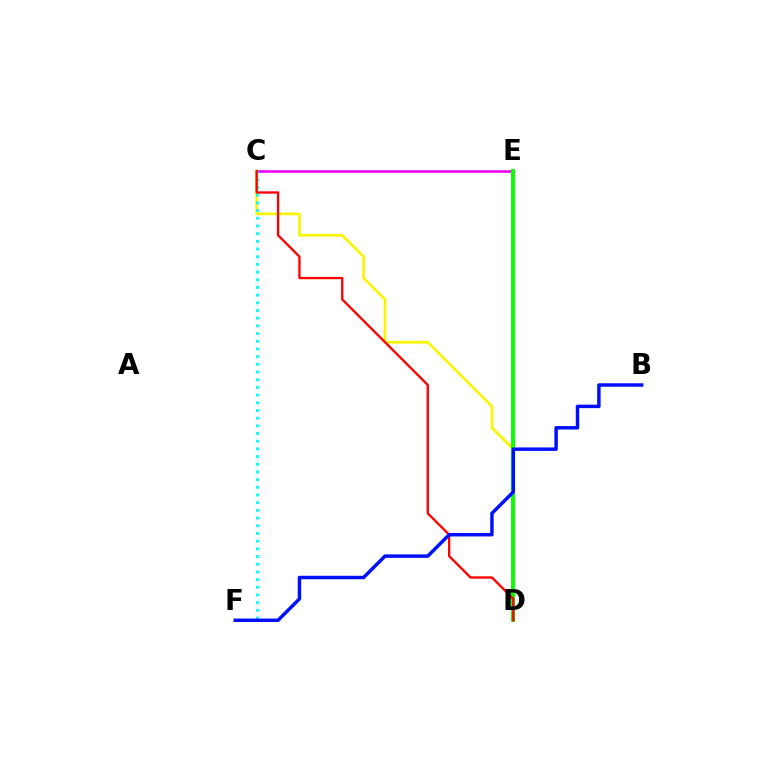{('C', 'D'): [{'color': '#fcf500', 'line_style': 'solid', 'thickness': 1.95}, {'color': '#ff0000', 'line_style': 'solid', 'thickness': 1.68}], ('C', 'E'): [{'color': '#ee00ff', 'line_style': 'solid', 'thickness': 1.9}], ('D', 'E'): [{'color': '#08ff00', 'line_style': 'solid', 'thickness': 2.85}], ('C', 'F'): [{'color': '#00fff6', 'line_style': 'dotted', 'thickness': 2.09}], ('B', 'F'): [{'color': '#0010ff', 'line_style': 'solid', 'thickness': 2.49}]}